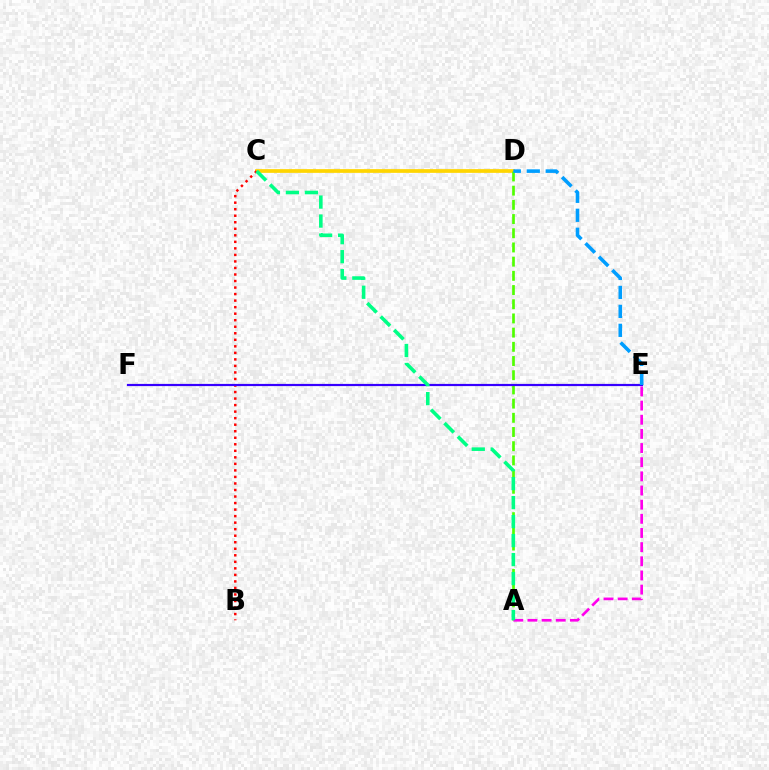{('C', 'D'): [{'color': '#ffd500', 'line_style': 'solid', 'thickness': 2.68}], ('A', 'D'): [{'color': '#4fff00', 'line_style': 'dashed', 'thickness': 1.93}], ('B', 'C'): [{'color': '#ff0000', 'line_style': 'dotted', 'thickness': 1.77}], ('A', 'E'): [{'color': '#ff00ed', 'line_style': 'dashed', 'thickness': 1.92}], ('E', 'F'): [{'color': '#3700ff', 'line_style': 'solid', 'thickness': 1.58}], ('D', 'E'): [{'color': '#009eff', 'line_style': 'dashed', 'thickness': 2.58}], ('A', 'C'): [{'color': '#00ff86', 'line_style': 'dashed', 'thickness': 2.58}]}